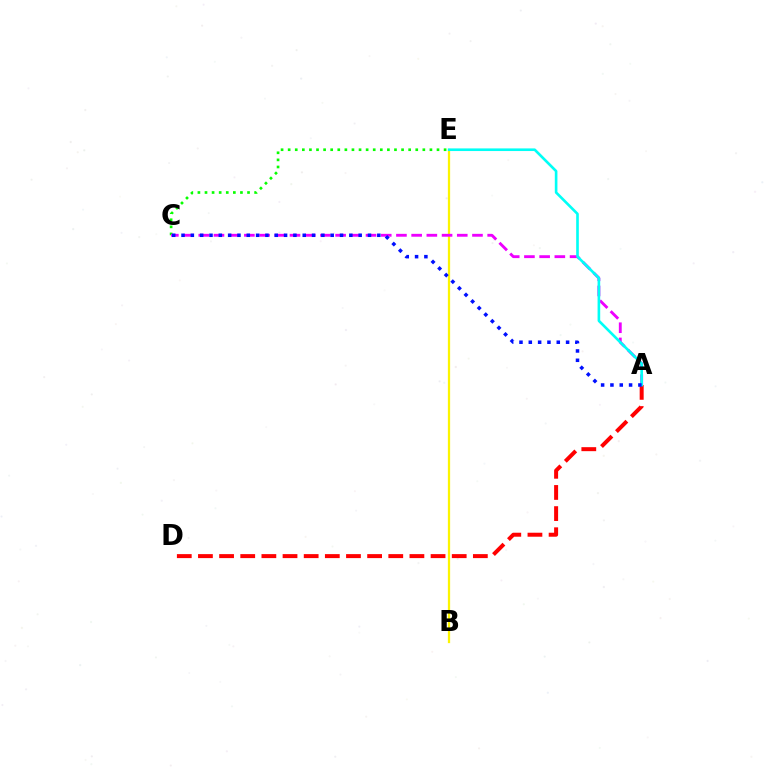{('B', 'E'): [{'color': '#fcf500', 'line_style': 'solid', 'thickness': 1.63}], ('A', 'D'): [{'color': '#ff0000', 'line_style': 'dashed', 'thickness': 2.87}], ('C', 'E'): [{'color': '#08ff00', 'line_style': 'dotted', 'thickness': 1.93}], ('A', 'C'): [{'color': '#ee00ff', 'line_style': 'dashed', 'thickness': 2.07}, {'color': '#0010ff', 'line_style': 'dotted', 'thickness': 2.53}], ('A', 'E'): [{'color': '#00fff6', 'line_style': 'solid', 'thickness': 1.89}]}